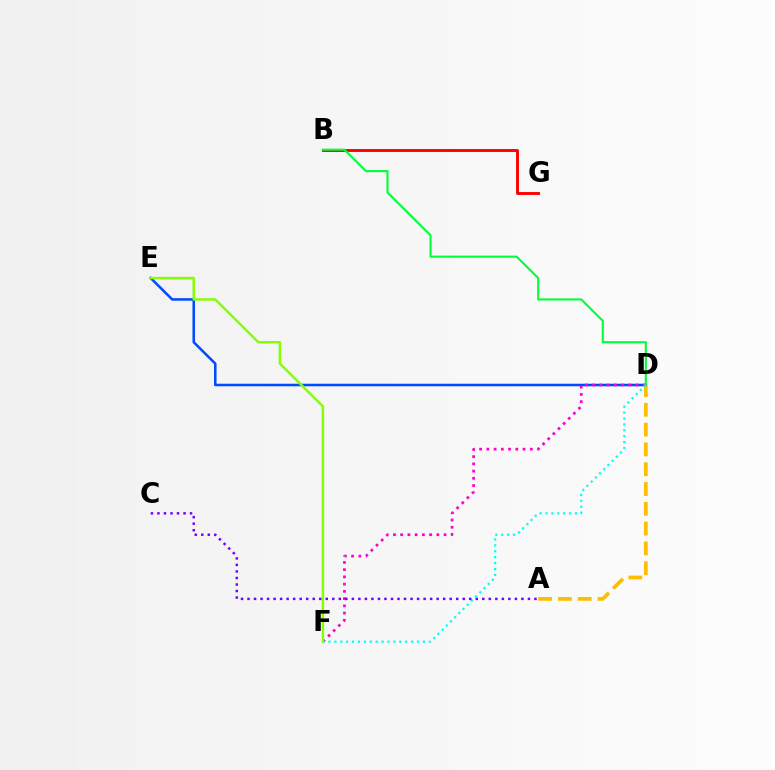{('D', 'E'): [{'color': '#004bff', 'line_style': 'solid', 'thickness': 1.83}], ('D', 'F'): [{'color': '#ff00cf', 'line_style': 'dotted', 'thickness': 1.97}, {'color': '#00fff6', 'line_style': 'dotted', 'thickness': 1.6}], ('A', 'D'): [{'color': '#ffbd00', 'line_style': 'dashed', 'thickness': 2.69}], ('B', 'G'): [{'color': '#ff0000', 'line_style': 'solid', 'thickness': 2.09}], ('B', 'D'): [{'color': '#00ff39', 'line_style': 'solid', 'thickness': 1.52}], ('E', 'F'): [{'color': '#84ff00', 'line_style': 'solid', 'thickness': 1.76}], ('A', 'C'): [{'color': '#7200ff', 'line_style': 'dotted', 'thickness': 1.77}]}